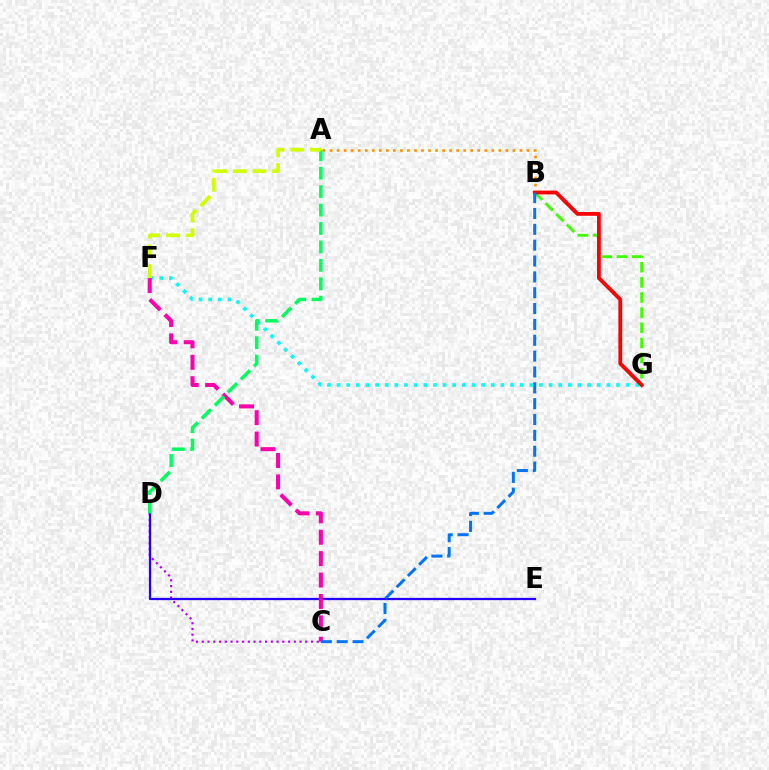{('C', 'D'): [{'color': '#b900ff', 'line_style': 'dotted', 'thickness': 1.56}], ('D', 'E'): [{'color': '#2500ff', 'line_style': 'solid', 'thickness': 1.64}], ('F', 'G'): [{'color': '#00fff6', 'line_style': 'dotted', 'thickness': 2.62}], ('C', 'F'): [{'color': '#ff00ac', 'line_style': 'dashed', 'thickness': 2.91}], ('A', 'D'): [{'color': '#00ff5c', 'line_style': 'dashed', 'thickness': 2.5}], ('A', 'B'): [{'color': '#ff9400', 'line_style': 'dotted', 'thickness': 1.91}], ('B', 'G'): [{'color': '#3dff00', 'line_style': 'dashed', 'thickness': 2.06}, {'color': '#ff0000', 'line_style': 'solid', 'thickness': 2.75}], ('A', 'F'): [{'color': '#d1ff00', 'line_style': 'dashed', 'thickness': 2.68}], ('B', 'C'): [{'color': '#0074ff', 'line_style': 'dashed', 'thickness': 2.15}]}